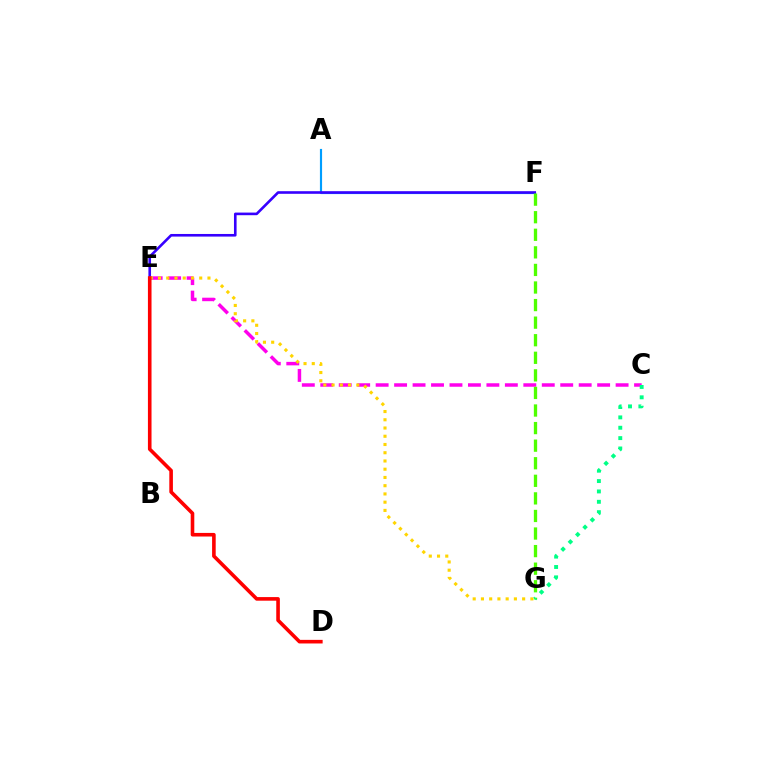{('C', 'E'): [{'color': '#ff00ed', 'line_style': 'dashed', 'thickness': 2.51}], ('A', 'F'): [{'color': '#009eff', 'line_style': 'solid', 'thickness': 1.56}], ('E', 'F'): [{'color': '#3700ff', 'line_style': 'solid', 'thickness': 1.89}], ('E', 'G'): [{'color': '#ffd500', 'line_style': 'dotted', 'thickness': 2.24}], ('F', 'G'): [{'color': '#4fff00', 'line_style': 'dashed', 'thickness': 2.39}], ('D', 'E'): [{'color': '#ff0000', 'line_style': 'solid', 'thickness': 2.6}], ('C', 'G'): [{'color': '#00ff86', 'line_style': 'dotted', 'thickness': 2.82}]}